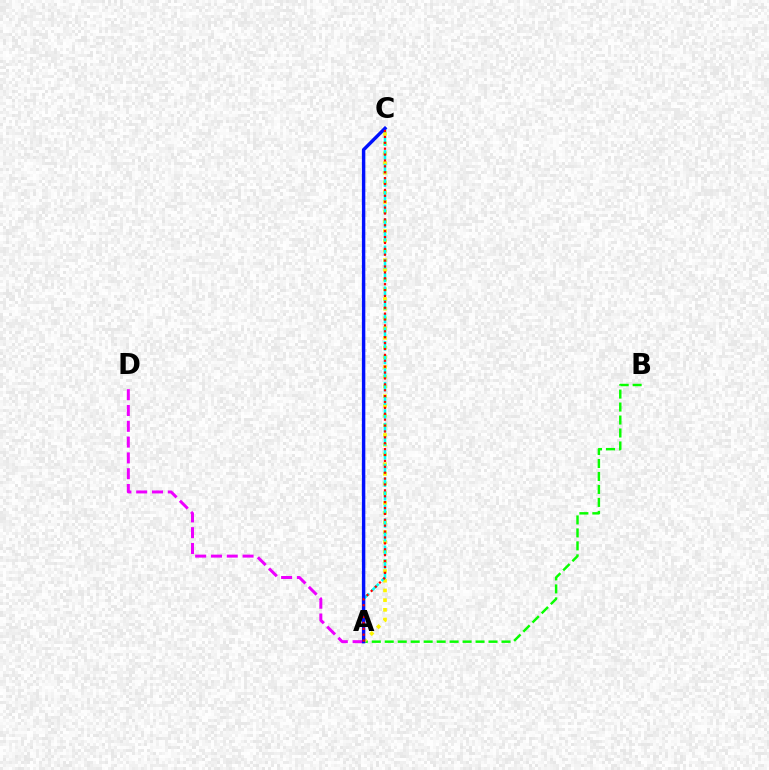{('A', 'B'): [{'color': '#08ff00', 'line_style': 'dashed', 'thickness': 1.76}], ('A', 'D'): [{'color': '#ee00ff', 'line_style': 'dashed', 'thickness': 2.15}], ('A', 'C'): [{'color': '#fcf500', 'line_style': 'dotted', 'thickness': 2.64}, {'color': '#00fff6', 'line_style': 'dashed', 'thickness': 1.85}, {'color': '#0010ff', 'line_style': 'solid', 'thickness': 2.46}, {'color': '#ff0000', 'line_style': 'dotted', 'thickness': 1.6}]}